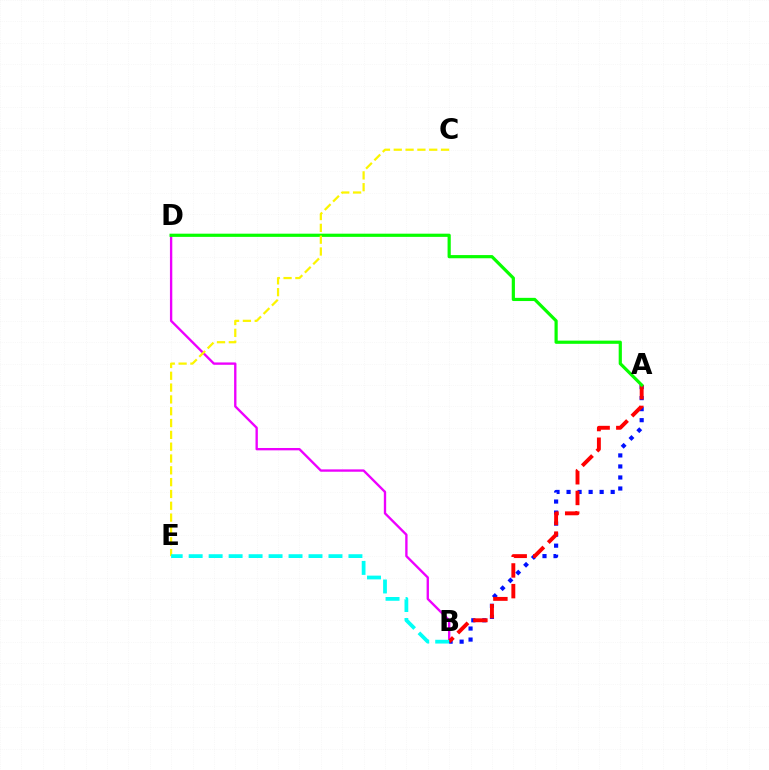{('B', 'D'): [{'color': '#ee00ff', 'line_style': 'solid', 'thickness': 1.69}], ('A', 'B'): [{'color': '#0010ff', 'line_style': 'dotted', 'thickness': 3.0}, {'color': '#ff0000', 'line_style': 'dashed', 'thickness': 2.81}], ('A', 'D'): [{'color': '#08ff00', 'line_style': 'solid', 'thickness': 2.3}], ('C', 'E'): [{'color': '#fcf500', 'line_style': 'dashed', 'thickness': 1.61}], ('B', 'E'): [{'color': '#00fff6', 'line_style': 'dashed', 'thickness': 2.71}]}